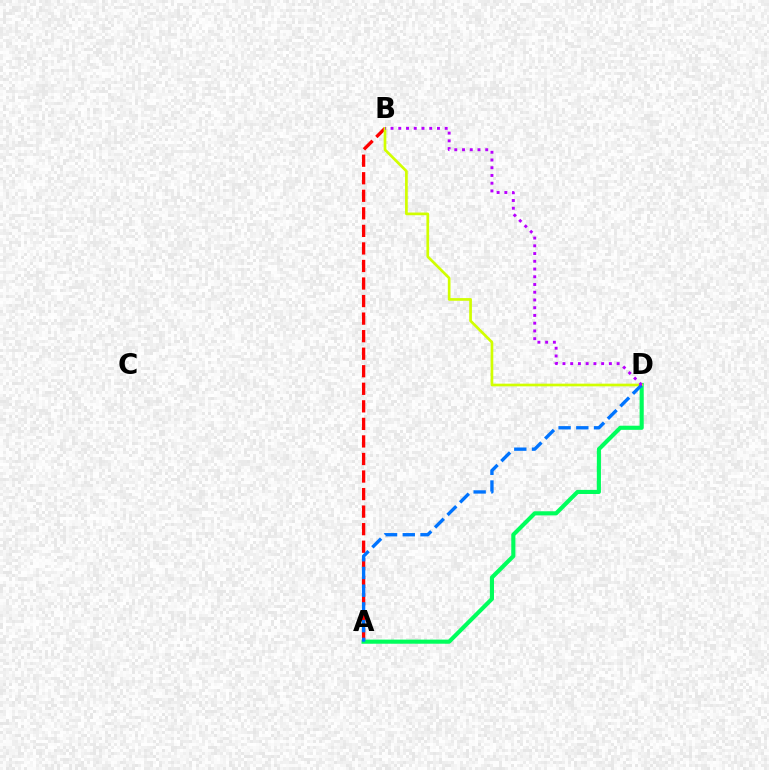{('A', 'B'): [{'color': '#ff0000', 'line_style': 'dashed', 'thickness': 2.38}], ('A', 'D'): [{'color': '#00ff5c', 'line_style': 'solid', 'thickness': 2.97}, {'color': '#0074ff', 'line_style': 'dashed', 'thickness': 2.41}], ('B', 'D'): [{'color': '#d1ff00', 'line_style': 'solid', 'thickness': 1.94}, {'color': '#b900ff', 'line_style': 'dotted', 'thickness': 2.1}]}